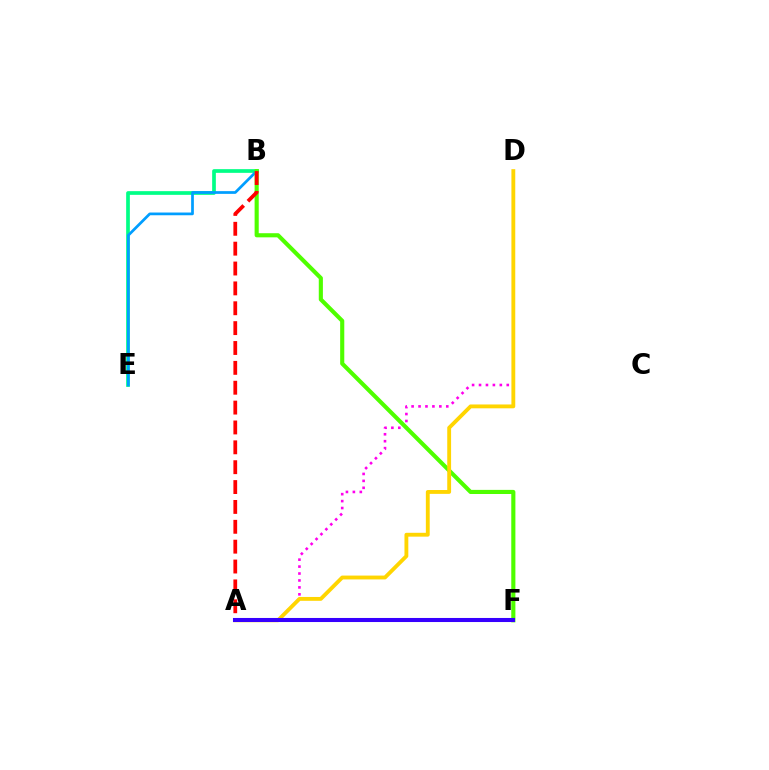{('A', 'D'): [{'color': '#ff00ed', 'line_style': 'dotted', 'thickness': 1.88}, {'color': '#ffd500', 'line_style': 'solid', 'thickness': 2.77}], ('B', 'E'): [{'color': '#00ff86', 'line_style': 'solid', 'thickness': 2.66}, {'color': '#009eff', 'line_style': 'solid', 'thickness': 1.96}], ('B', 'F'): [{'color': '#4fff00', 'line_style': 'solid', 'thickness': 2.97}], ('A', 'B'): [{'color': '#ff0000', 'line_style': 'dashed', 'thickness': 2.7}], ('A', 'F'): [{'color': '#3700ff', 'line_style': 'solid', 'thickness': 2.92}]}